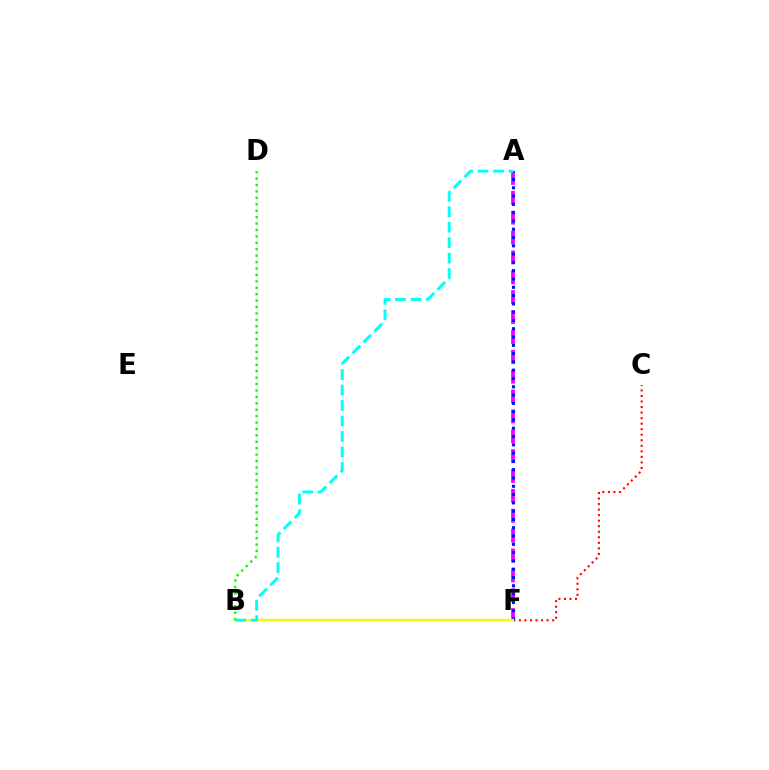{('A', 'F'): [{'color': '#ee00ff', 'line_style': 'dashed', 'thickness': 2.7}, {'color': '#0010ff', 'line_style': 'dotted', 'thickness': 2.25}], ('C', 'F'): [{'color': '#ff0000', 'line_style': 'dotted', 'thickness': 1.5}], ('B', 'F'): [{'color': '#fcf500', 'line_style': 'solid', 'thickness': 1.63}], ('B', 'D'): [{'color': '#08ff00', 'line_style': 'dotted', 'thickness': 1.74}], ('A', 'B'): [{'color': '#00fff6', 'line_style': 'dashed', 'thickness': 2.1}]}